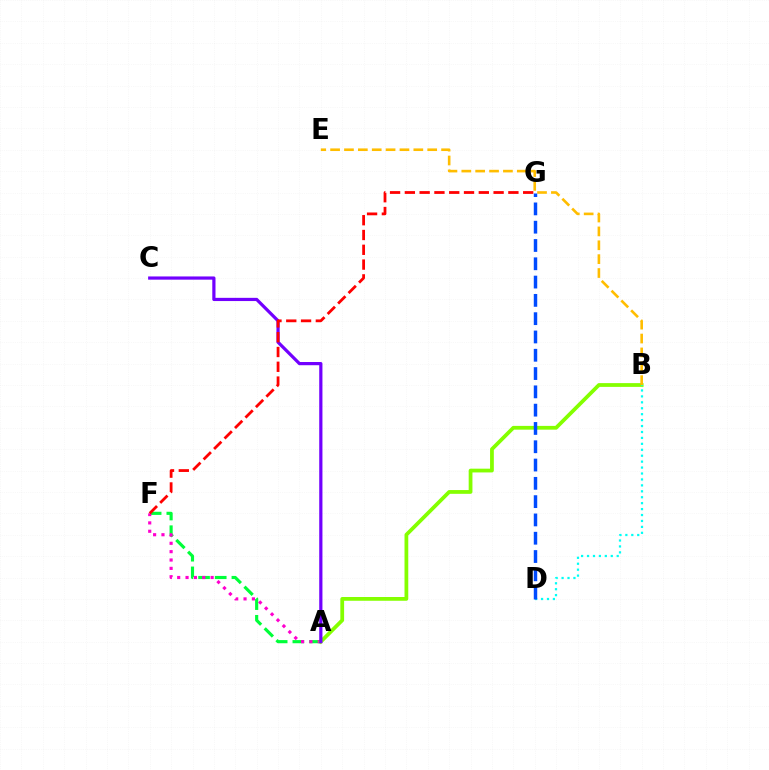{('A', 'F'): [{'color': '#00ff39', 'line_style': 'dashed', 'thickness': 2.27}, {'color': '#ff00cf', 'line_style': 'dotted', 'thickness': 2.27}], ('A', 'B'): [{'color': '#84ff00', 'line_style': 'solid', 'thickness': 2.71}], ('A', 'C'): [{'color': '#7200ff', 'line_style': 'solid', 'thickness': 2.31}], ('B', 'E'): [{'color': '#ffbd00', 'line_style': 'dashed', 'thickness': 1.88}], ('B', 'D'): [{'color': '#00fff6', 'line_style': 'dotted', 'thickness': 1.61}], ('F', 'G'): [{'color': '#ff0000', 'line_style': 'dashed', 'thickness': 2.01}], ('D', 'G'): [{'color': '#004bff', 'line_style': 'dashed', 'thickness': 2.49}]}